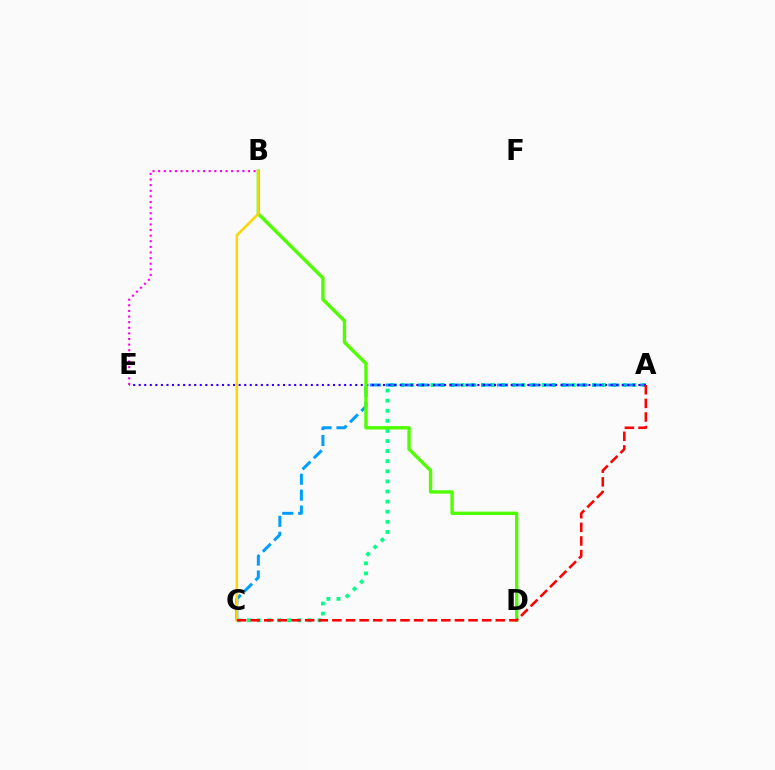{('A', 'C'): [{'color': '#00ff86', 'line_style': 'dotted', 'thickness': 2.74}, {'color': '#009eff', 'line_style': 'dashed', 'thickness': 2.16}, {'color': '#ff0000', 'line_style': 'dashed', 'thickness': 1.85}], ('A', 'E'): [{'color': '#3700ff', 'line_style': 'dotted', 'thickness': 1.51}], ('B', 'D'): [{'color': '#4fff00', 'line_style': 'solid', 'thickness': 2.42}], ('B', 'C'): [{'color': '#ffd500', 'line_style': 'solid', 'thickness': 1.8}], ('B', 'E'): [{'color': '#ff00ed', 'line_style': 'dotted', 'thickness': 1.53}]}